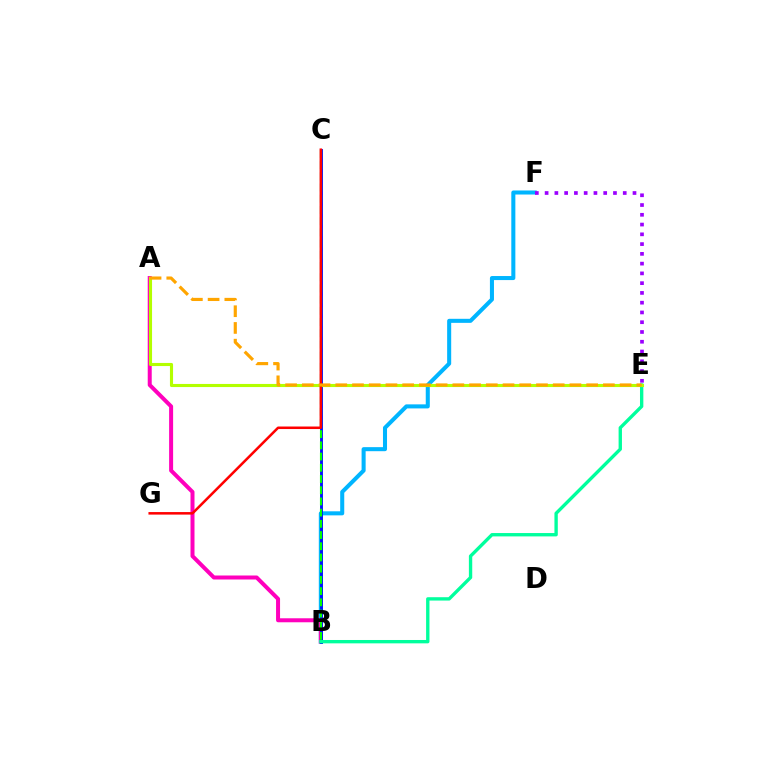{('B', 'F'): [{'color': '#00b5ff', 'line_style': 'solid', 'thickness': 2.91}], ('A', 'B'): [{'color': '#ff00bd', 'line_style': 'solid', 'thickness': 2.88}], ('B', 'C'): [{'color': '#0010ff', 'line_style': 'solid', 'thickness': 2.07}, {'color': '#08ff00', 'line_style': 'dashed', 'thickness': 1.52}], ('B', 'E'): [{'color': '#00ff9d', 'line_style': 'solid', 'thickness': 2.42}], ('A', 'E'): [{'color': '#b3ff00', 'line_style': 'solid', 'thickness': 2.24}, {'color': '#ffa500', 'line_style': 'dashed', 'thickness': 2.27}], ('E', 'F'): [{'color': '#9b00ff', 'line_style': 'dotted', 'thickness': 2.65}], ('C', 'G'): [{'color': '#ff0000', 'line_style': 'solid', 'thickness': 1.82}]}